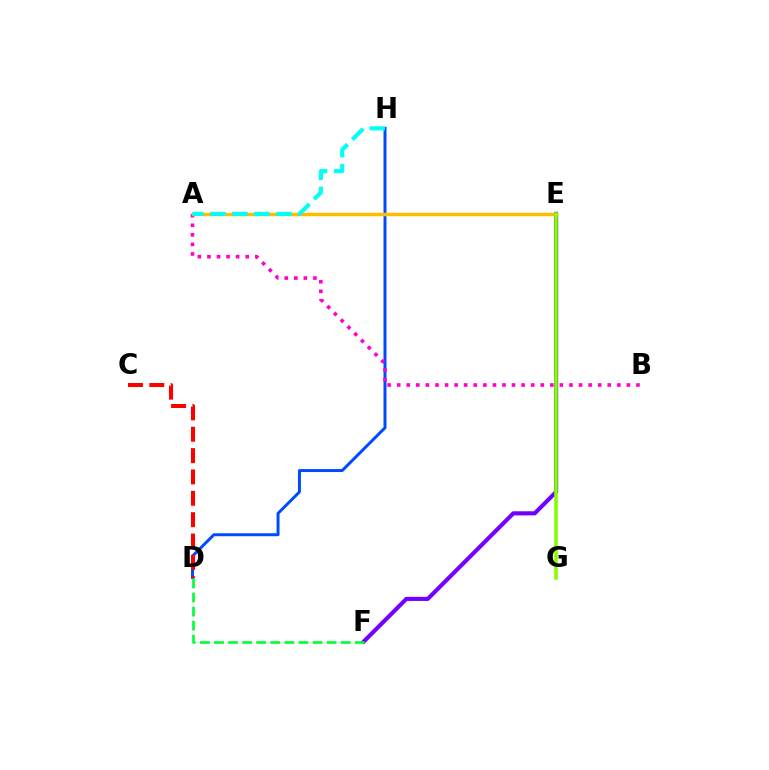{('D', 'H'): [{'color': '#004bff', 'line_style': 'solid', 'thickness': 2.14}], ('A', 'B'): [{'color': '#ff00cf', 'line_style': 'dotted', 'thickness': 2.6}], ('E', 'F'): [{'color': '#7200ff', 'line_style': 'solid', 'thickness': 2.96}], ('A', 'E'): [{'color': '#ffbd00', 'line_style': 'solid', 'thickness': 2.49}], ('C', 'D'): [{'color': '#ff0000', 'line_style': 'dashed', 'thickness': 2.9}], ('E', 'G'): [{'color': '#84ff00', 'line_style': 'solid', 'thickness': 2.55}], ('A', 'H'): [{'color': '#00fff6', 'line_style': 'dashed', 'thickness': 2.99}], ('D', 'F'): [{'color': '#00ff39', 'line_style': 'dashed', 'thickness': 1.91}]}